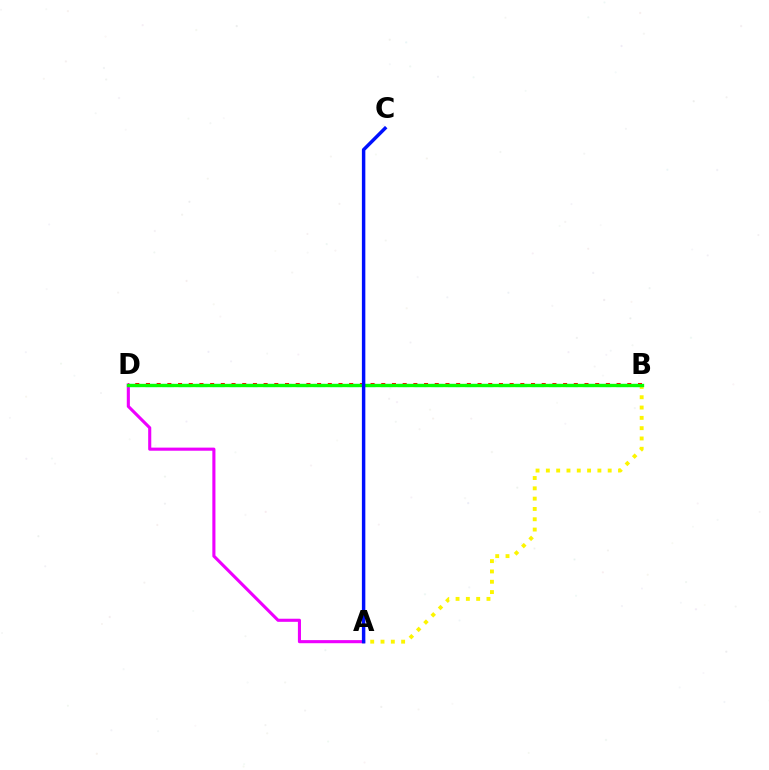{('A', 'D'): [{'color': '#ee00ff', 'line_style': 'solid', 'thickness': 2.23}], ('A', 'B'): [{'color': '#fcf500', 'line_style': 'dotted', 'thickness': 2.8}], ('B', 'D'): [{'color': '#00fff6', 'line_style': 'dashed', 'thickness': 2.29}, {'color': '#ff0000', 'line_style': 'dotted', 'thickness': 2.91}, {'color': '#08ff00', 'line_style': 'solid', 'thickness': 2.4}], ('A', 'C'): [{'color': '#0010ff', 'line_style': 'solid', 'thickness': 2.48}]}